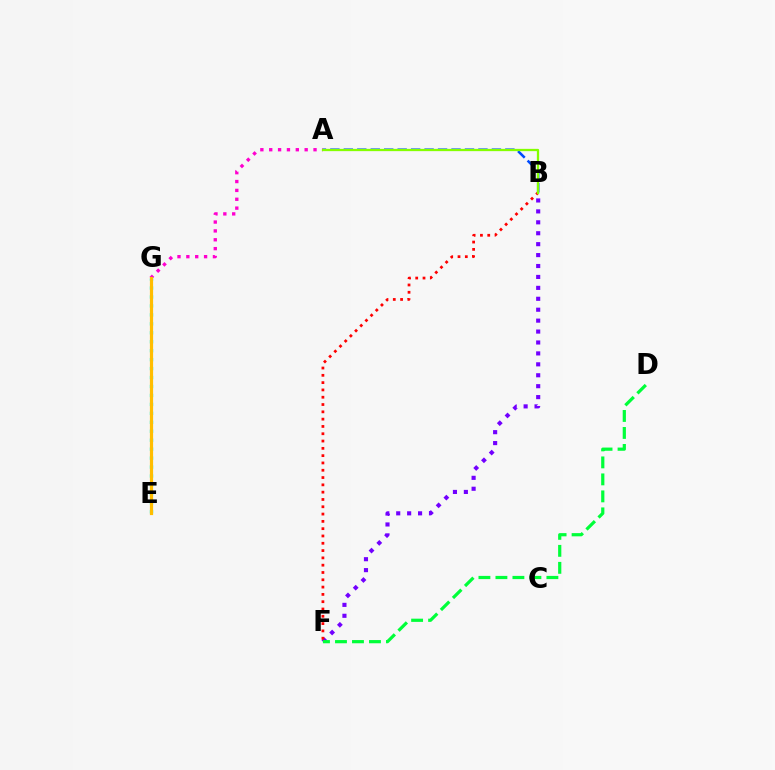{('B', 'F'): [{'color': '#7200ff', 'line_style': 'dotted', 'thickness': 2.97}, {'color': '#ff0000', 'line_style': 'dotted', 'thickness': 1.98}], ('D', 'F'): [{'color': '#00ff39', 'line_style': 'dashed', 'thickness': 2.31}], ('E', 'G'): [{'color': '#00fff6', 'line_style': 'dotted', 'thickness': 2.43}, {'color': '#ffbd00', 'line_style': 'solid', 'thickness': 2.3}], ('A', 'G'): [{'color': '#ff00cf', 'line_style': 'dotted', 'thickness': 2.41}], ('A', 'B'): [{'color': '#004bff', 'line_style': 'dashed', 'thickness': 1.83}, {'color': '#84ff00', 'line_style': 'solid', 'thickness': 1.65}]}